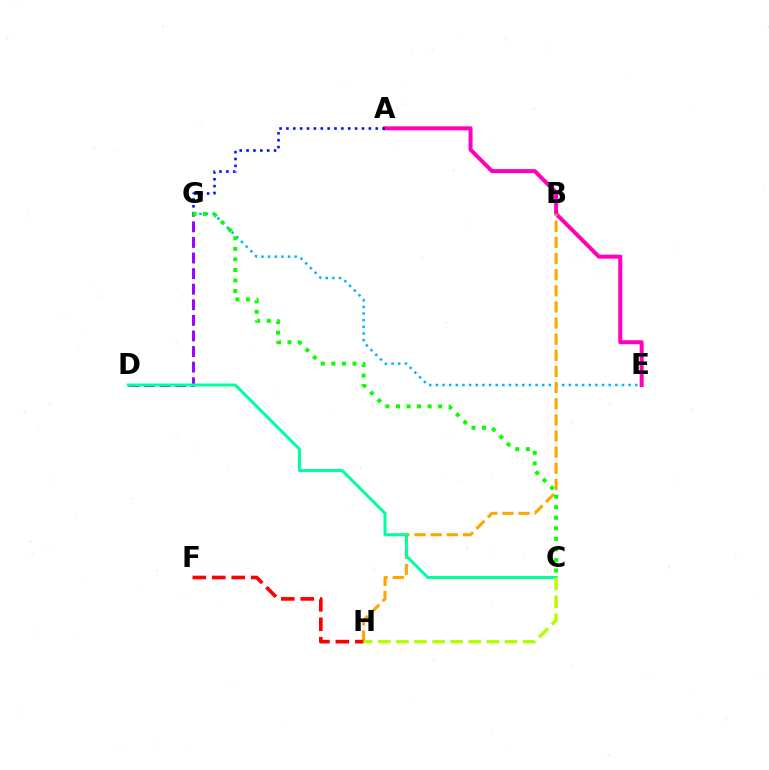{('D', 'G'): [{'color': '#9b00ff', 'line_style': 'dashed', 'thickness': 2.12}], ('E', 'G'): [{'color': '#00b5ff', 'line_style': 'dotted', 'thickness': 1.81}], ('A', 'E'): [{'color': '#ff00bd', 'line_style': 'solid', 'thickness': 2.88}], ('B', 'H'): [{'color': '#ffa500', 'line_style': 'dashed', 'thickness': 2.19}], ('A', 'G'): [{'color': '#0010ff', 'line_style': 'dotted', 'thickness': 1.87}], ('F', 'H'): [{'color': '#ff0000', 'line_style': 'dashed', 'thickness': 2.65}], ('C', 'G'): [{'color': '#08ff00', 'line_style': 'dotted', 'thickness': 2.86}], ('C', 'D'): [{'color': '#00ff9d', 'line_style': 'solid', 'thickness': 2.16}], ('C', 'H'): [{'color': '#b3ff00', 'line_style': 'dashed', 'thickness': 2.46}]}